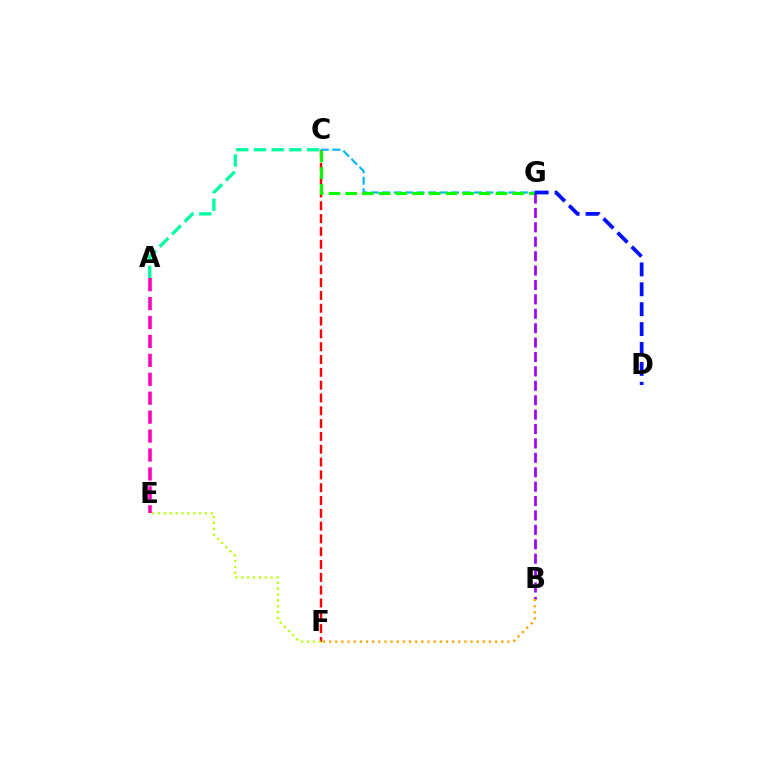{('C', 'G'): [{'color': '#00b5ff', 'line_style': 'dashed', 'thickness': 1.56}, {'color': '#08ff00', 'line_style': 'dashed', 'thickness': 2.27}], ('A', 'E'): [{'color': '#ff00bd', 'line_style': 'dashed', 'thickness': 2.57}], ('C', 'F'): [{'color': '#ff0000', 'line_style': 'dashed', 'thickness': 1.74}], ('A', 'C'): [{'color': '#00ff9d', 'line_style': 'dashed', 'thickness': 2.41}], ('E', 'F'): [{'color': '#b3ff00', 'line_style': 'dotted', 'thickness': 1.59}], ('B', 'G'): [{'color': '#9b00ff', 'line_style': 'dashed', 'thickness': 1.96}], ('B', 'F'): [{'color': '#ffa500', 'line_style': 'dotted', 'thickness': 1.67}], ('D', 'G'): [{'color': '#0010ff', 'line_style': 'dashed', 'thickness': 2.7}]}